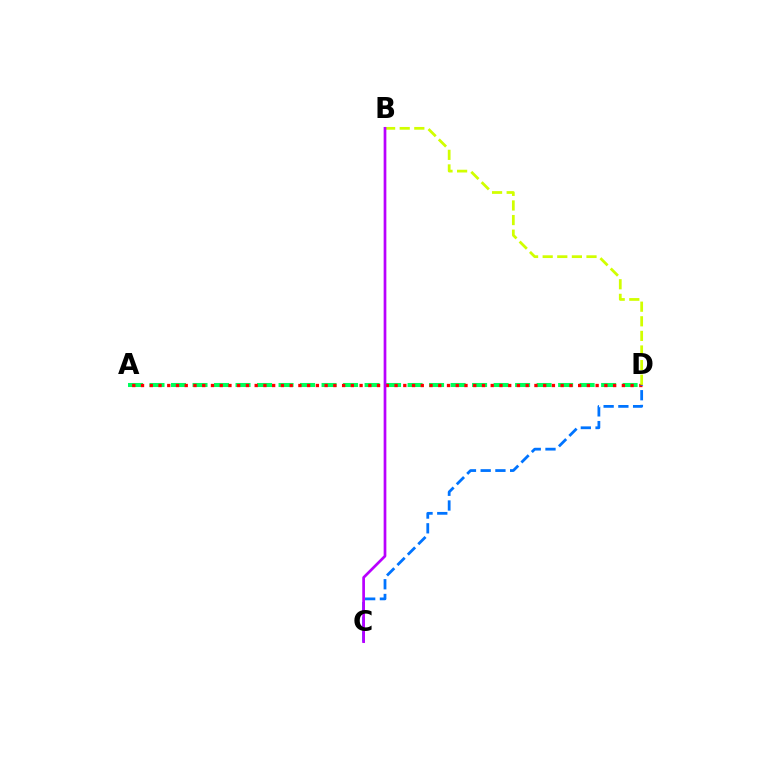{('A', 'D'): [{'color': '#00ff5c', 'line_style': 'dashed', 'thickness': 2.92}, {'color': '#ff0000', 'line_style': 'dotted', 'thickness': 2.38}], ('B', 'D'): [{'color': '#d1ff00', 'line_style': 'dashed', 'thickness': 1.98}], ('C', 'D'): [{'color': '#0074ff', 'line_style': 'dashed', 'thickness': 2.0}], ('B', 'C'): [{'color': '#b900ff', 'line_style': 'solid', 'thickness': 1.95}]}